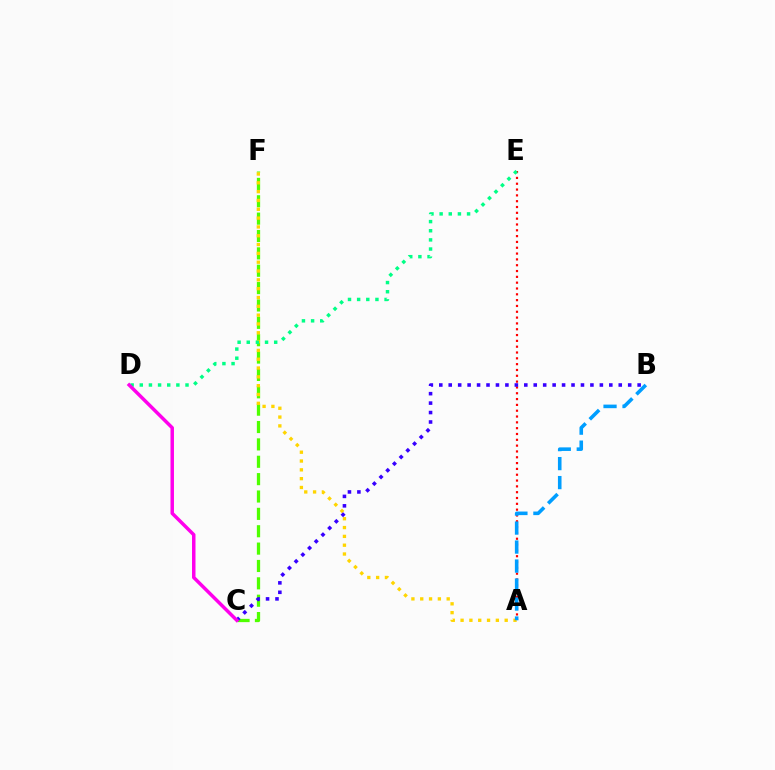{('C', 'F'): [{'color': '#4fff00', 'line_style': 'dashed', 'thickness': 2.36}], ('A', 'F'): [{'color': '#ffd500', 'line_style': 'dotted', 'thickness': 2.4}], ('A', 'E'): [{'color': '#ff0000', 'line_style': 'dotted', 'thickness': 1.58}], ('D', 'E'): [{'color': '#00ff86', 'line_style': 'dotted', 'thickness': 2.48}], ('B', 'C'): [{'color': '#3700ff', 'line_style': 'dotted', 'thickness': 2.57}], ('C', 'D'): [{'color': '#ff00ed', 'line_style': 'solid', 'thickness': 2.5}], ('A', 'B'): [{'color': '#009eff', 'line_style': 'dashed', 'thickness': 2.58}]}